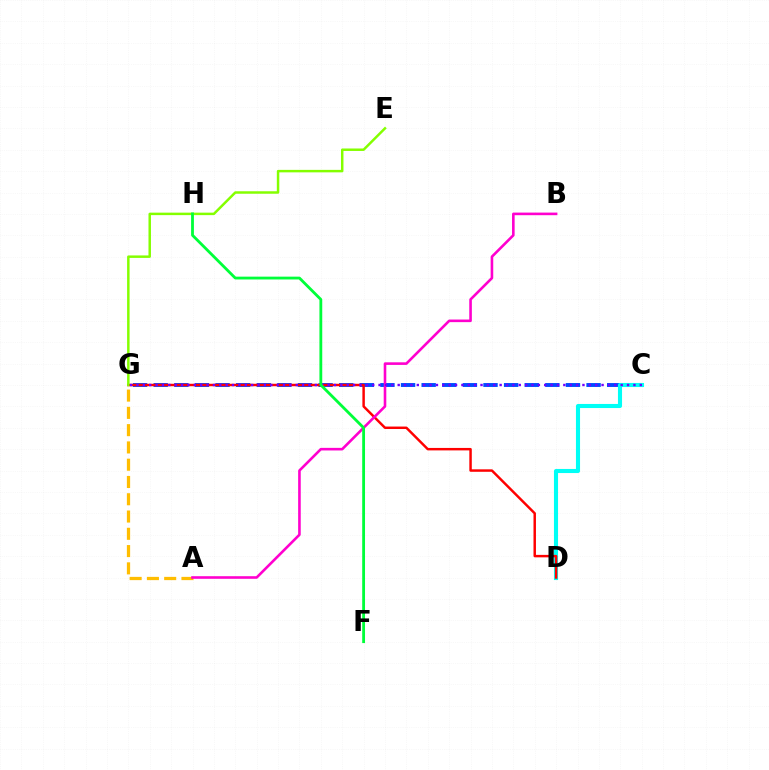{('C', 'G'): [{'color': '#004bff', 'line_style': 'dashed', 'thickness': 2.8}, {'color': '#7200ff', 'line_style': 'dotted', 'thickness': 1.73}], ('A', 'G'): [{'color': '#ffbd00', 'line_style': 'dashed', 'thickness': 2.35}], ('C', 'D'): [{'color': '#00fff6', 'line_style': 'solid', 'thickness': 2.95}], ('D', 'G'): [{'color': '#ff0000', 'line_style': 'solid', 'thickness': 1.77}], ('E', 'G'): [{'color': '#84ff00', 'line_style': 'solid', 'thickness': 1.78}], ('A', 'B'): [{'color': '#ff00cf', 'line_style': 'solid', 'thickness': 1.88}], ('F', 'H'): [{'color': '#00ff39', 'line_style': 'solid', 'thickness': 2.03}]}